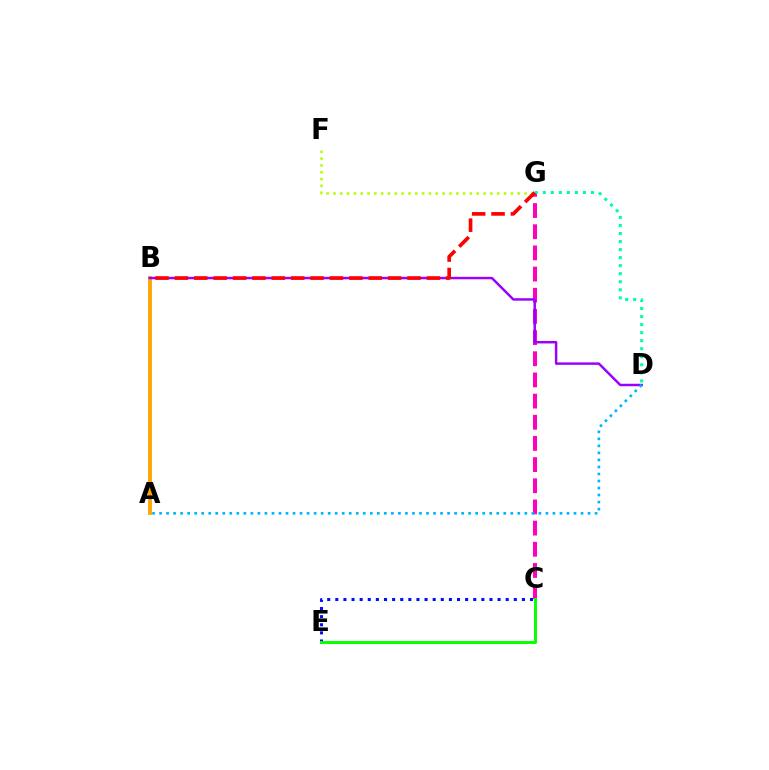{('A', 'B'): [{'color': '#ffa500', 'line_style': 'solid', 'thickness': 2.76}], ('C', 'E'): [{'color': '#0010ff', 'line_style': 'dotted', 'thickness': 2.2}, {'color': '#08ff00', 'line_style': 'solid', 'thickness': 2.12}], ('C', 'G'): [{'color': '#ff00bd', 'line_style': 'dashed', 'thickness': 2.88}], ('F', 'G'): [{'color': '#b3ff00', 'line_style': 'dotted', 'thickness': 1.85}], ('B', 'D'): [{'color': '#9b00ff', 'line_style': 'solid', 'thickness': 1.77}], ('D', 'G'): [{'color': '#00ff9d', 'line_style': 'dotted', 'thickness': 2.18}], ('A', 'D'): [{'color': '#00b5ff', 'line_style': 'dotted', 'thickness': 1.91}], ('B', 'G'): [{'color': '#ff0000', 'line_style': 'dashed', 'thickness': 2.63}]}